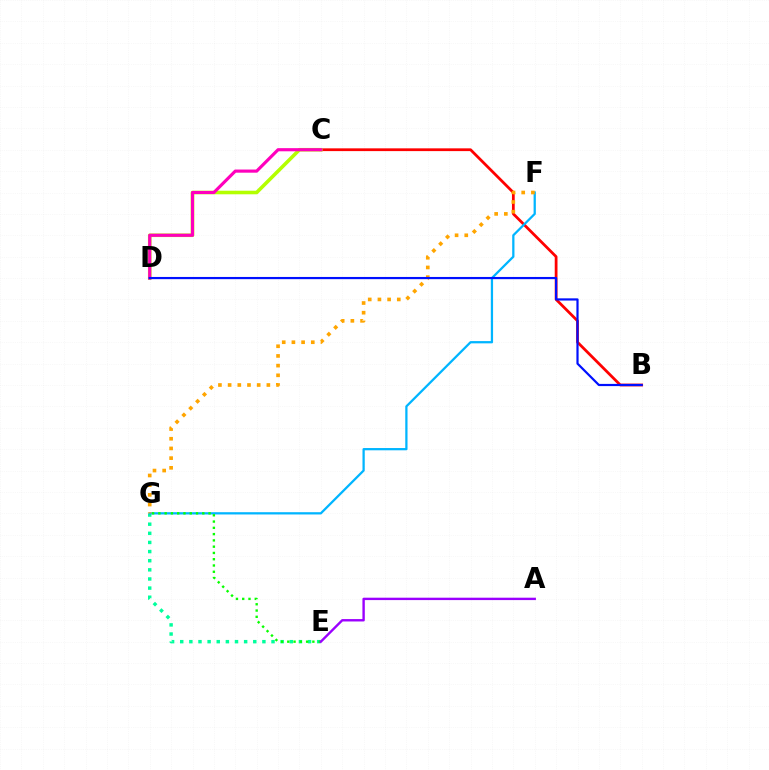{('B', 'C'): [{'color': '#ff0000', 'line_style': 'solid', 'thickness': 1.99}], ('E', 'G'): [{'color': '#00ff9d', 'line_style': 'dotted', 'thickness': 2.48}, {'color': '#08ff00', 'line_style': 'dotted', 'thickness': 1.7}], ('C', 'D'): [{'color': '#b3ff00', 'line_style': 'solid', 'thickness': 2.58}, {'color': '#ff00bd', 'line_style': 'solid', 'thickness': 2.27}], ('F', 'G'): [{'color': '#00b5ff', 'line_style': 'solid', 'thickness': 1.63}, {'color': '#ffa500', 'line_style': 'dotted', 'thickness': 2.63}], ('B', 'D'): [{'color': '#0010ff', 'line_style': 'solid', 'thickness': 1.58}], ('A', 'E'): [{'color': '#9b00ff', 'line_style': 'solid', 'thickness': 1.72}]}